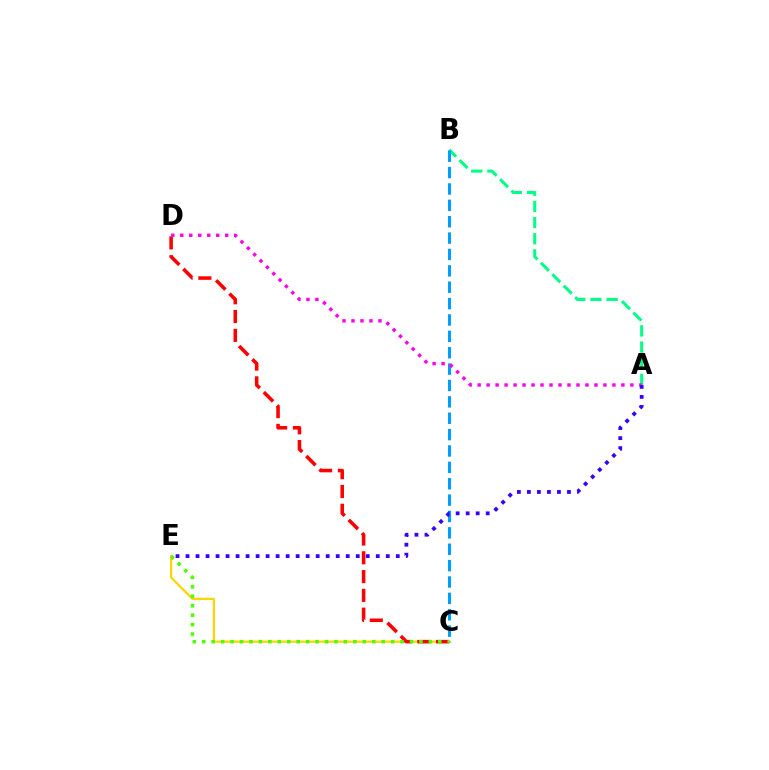{('A', 'B'): [{'color': '#00ff86', 'line_style': 'dashed', 'thickness': 2.19}], ('C', 'E'): [{'color': '#ffd500', 'line_style': 'solid', 'thickness': 1.62}, {'color': '#4fff00', 'line_style': 'dotted', 'thickness': 2.57}], ('C', 'D'): [{'color': '#ff0000', 'line_style': 'dashed', 'thickness': 2.55}], ('B', 'C'): [{'color': '#009eff', 'line_style': 'dashed', 'thickness': 2.22}], ('A', 'D'): [{'color': '#ff00ed', 'line_style': 'dotted', 'thickness': 2.44}], ('A', 'E'): [{'color': '#3700ff', 'line_style': 'dotted', 'thickness': 2.72}]}